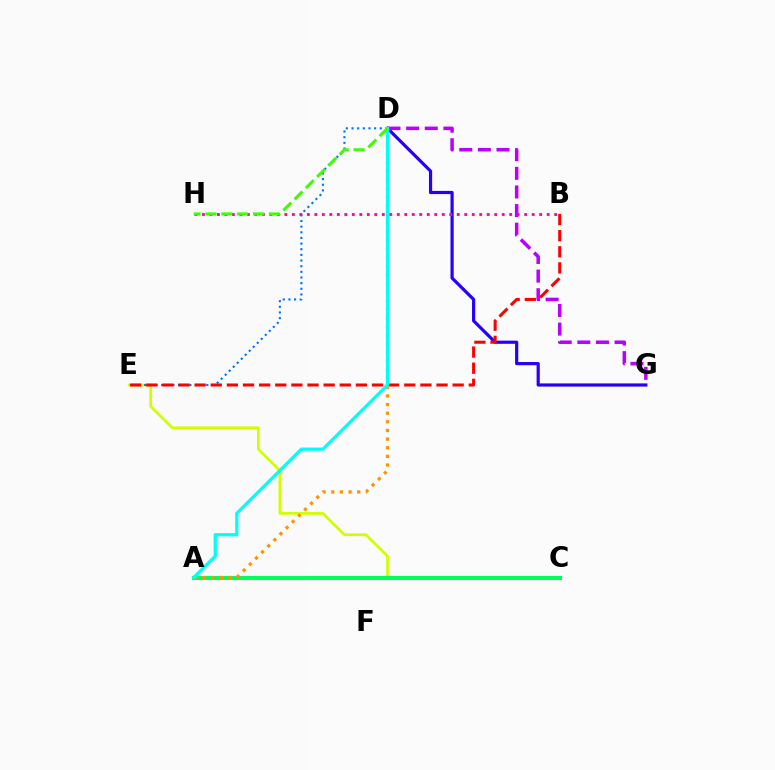{('C', 'E'): [{'color': '#d1ff00', 'line_style': 'solid', 'thickness': 1.96}], ('D', 'E'): [{'color': '#0074ff', 'line_style': 'dotted', 'thickness': 1.54}], ('D', 'G'): [{'color': '#2500ff', 'line_style': 'solid', 'thickness': 2.29}, {'color': '#b900ff', 'line_style': 'dashed', 'thickness': 2.53}], ('A', 'C'): [{'color': '#00ff5c', 'line_style': 'solid', 'thickness': 2.91}], ('B', 'E'): [{'color': '#ff0000', 'line_style': 'dashed', 'thickness': 2.19}], ('A', 'D'): [{'color': '#ff9400', 'line_style': 'dotted', 'thickness': 2.35}, {'color': '#00fff6', 'line_style': 'solid', 'thickness': 2.32}], ('B', 'H'): [{'color': '#ff00ac', 'line_style': 'dotted', 'thickness': 2.04}], ('D', 'H'): [{'color': '#3dff00', 'line_style': 'dashed', 'thickness': 2.16}]}